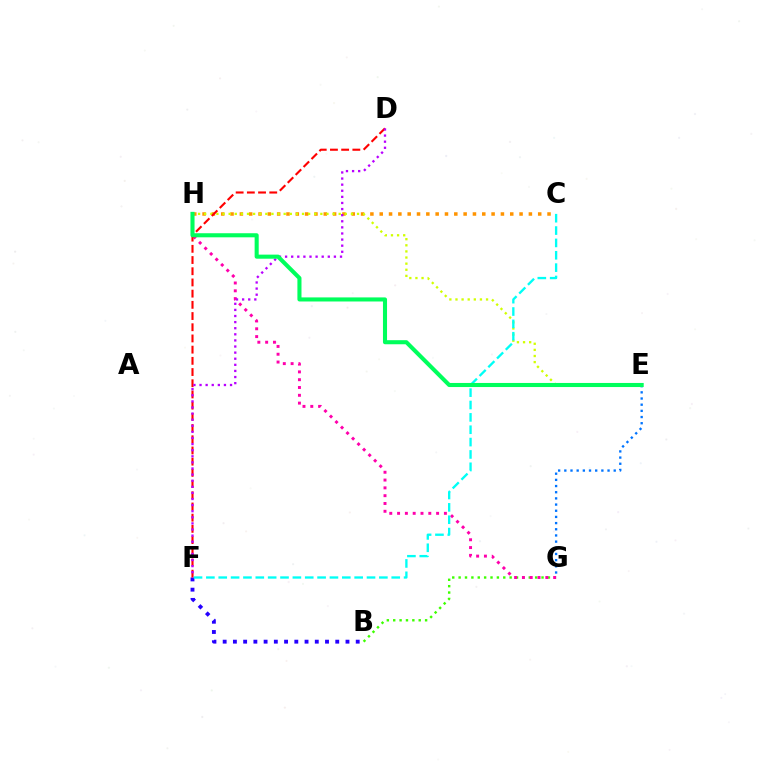{('B', 'G'): [{'color': '#3dff00', 'line_style': 'dotted', 'thickness': 1.73}], ('B', 'F'): [{'color': '#2500ff', 'line_style': 'dotted', 'thickness': 2.78}], ('G', 'H'): [{'color': '#ff00ac', 'line_style': 'dotted', 'thickness': 2.12}], ('C', 'H'): [{'color': '#ff9400', 'line_style': 'dotted', 'thickness': 2.53}], ('E', 'H'): [{'color': '#d1ff00', 'line_style': 'dotted', 'thickness': 1.66}, {'color': '#00ff5c', 'line_style': 'solid', 'thickness': 2.94}], ('D', 'F'): [{'color': '#ff0000', 'line_style': 'dashed', 'thickness': 1.52}, {'color': '#b900ff', 'line_style': 'dotted', 'thickness': 1.66}], ('E', 'G'): [{'color': '#0074ff', 'line_style': 'dotted', 'thickness': 1.68}], ('C', 'F'): [{'color': '#00fff6', 'line_style': 'dashed', 'thickness': 1.68}]}